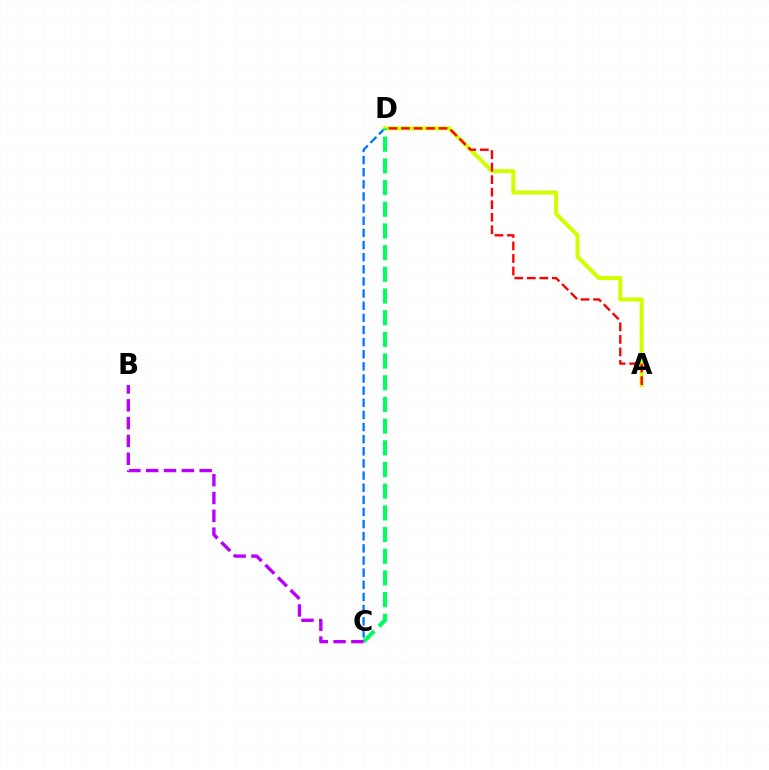{('C', 'D'): [{'color': '#0074ff', 'line_style': 'dashed', 'thickness': 1.65}, {'color': '#00ff5c', 'line_style': 'dashed', 'thickness': 2.95}], ('A', 'D'): [{'color': '#d1ff00', 'line_style': 'solid', 'thickness': 2.91}, {'color': '#ff0000', 'line_style': 'dashed', 'thickness': 1.7}], ('B', 'C'): [{'color': '#b900ff', 'line_style': 'dashed', 'thickness': 2.42}]}